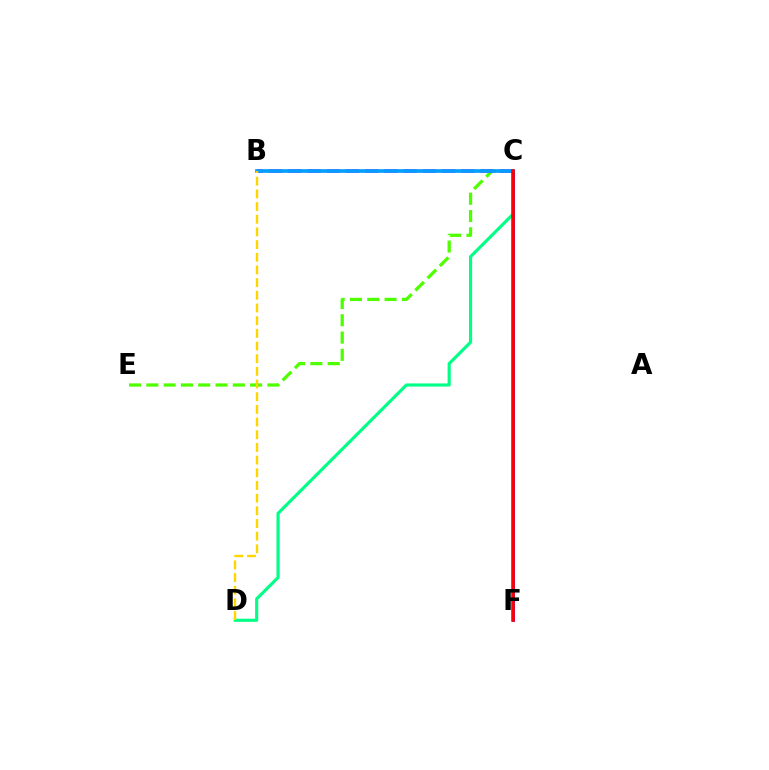{('C', 'D'): [{'color': '#00ff86', 'line_style': 'solid', 'thickness': 2.26}], ('C', 'F'): [{'color': '#3700ff', 'line_style': 'solid', 'thickness': 1.92}, {'color': '#ff0000', 'line_style': 'solid', 'thickness': 2.57}], ('C', 'E'): [{'color': '#4fff00', 'line_style': 'dashed', 'thickness': 2.35}], ('B', 'C'): [{'color': '#ff00ed', 'line_style': 'dashed', 'thickness': 2.61}, {'color': '#009eff', 'line_style': 'solid', 'thickness': 2.64}], ('B', 'D'): [{'color': '#ffd500', 'line_style': 'dashed', 'thickness': 1.72}]}